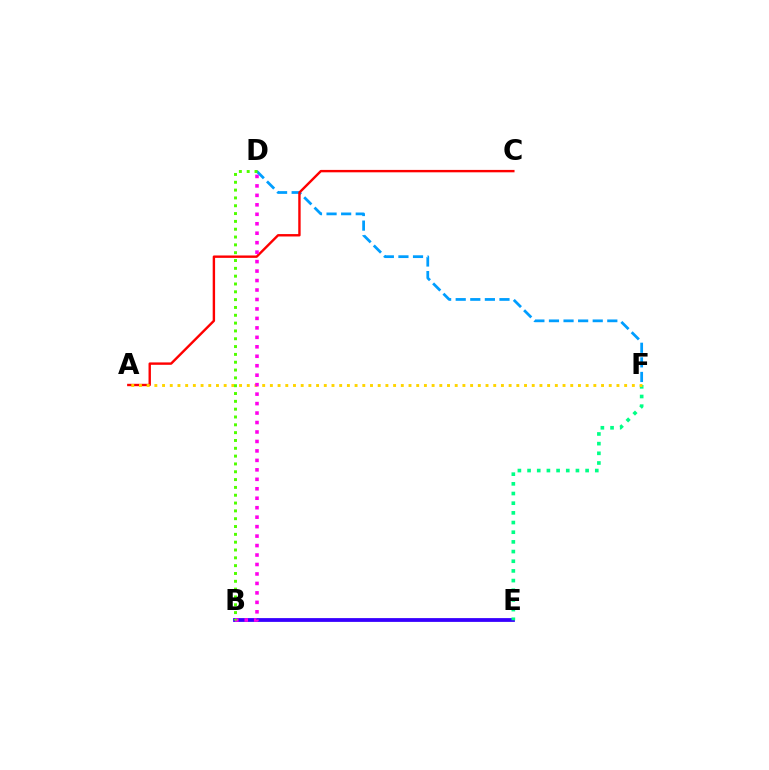{('B', 'E'): [{'color': '#3700ff', 'line_style': 'solid', 'thickness': 2.73}], ('E', 'F'): [{'color': '#00ff86', 'line_style': 'dotted', 'thickness': 2.63}], ('D', 'F'): [{'color': '#009eff', 'line_style': 'dashed', 'thickness': 1.98}], ('A', 'C'): [{'color': '#ff0000', 'line_style': 'solid', 'thickness': 1.73}], ('A', 'F'): [{'color': '#ffd500', 'line_style': 'dotted', 'thickness': 2.09}], ('B', 'D'): [{'color': '#ff00ed', 'line_style': 'dotted', 'thickness': 2.57}, {'color': '#4fff00', 'line_style': 'dotted', 'thickness': 2.13}]}